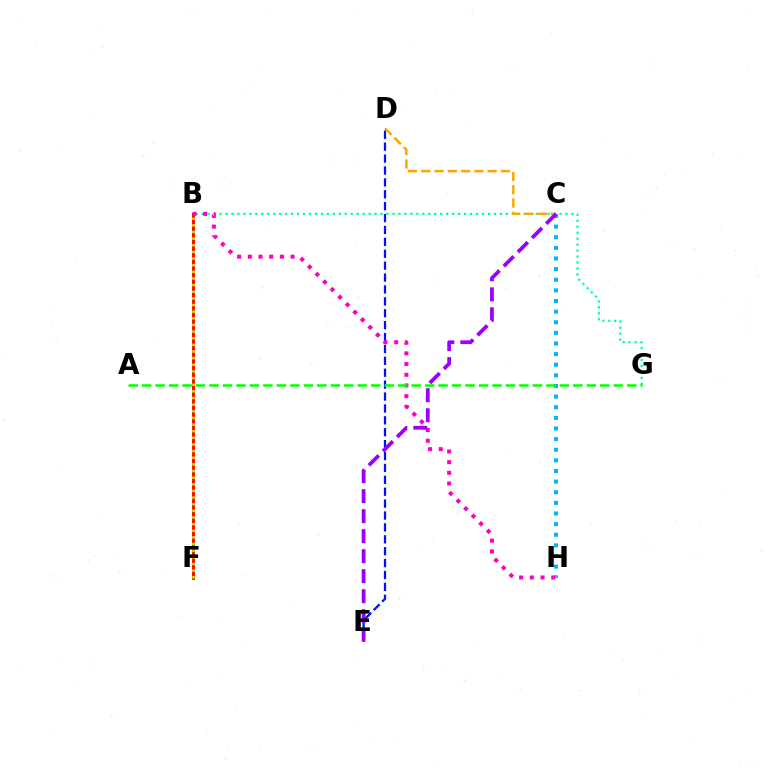{('B', 'F'): [{'color': '#ff0000', 'line_style': 'solid', 'thickness': 2.06}, {'color': '#b3ff00', 'line_style': 'dotted', 'thickness': 1.8}], ('B', 'G'): [{'color': '#00ff9d', 'line_style': 'dotted', 'thickness': 1.62}], ('C', 'H'): [{'color': '#00b5ff', 'line_style': 'dotted', 'thickness': 2.89}], ('C', 'D'): [{'color': '#ffa500', 'line_style': 'dashed', 'thickness': 1.8}], ('D', 'E'): [{'color': '#0010ff', 'line_style': 'dashed', 'thickness': 1.62}], ('B', 'H'): [{'color': '#ff00bd', 'line_style': 'dotted', 'thickness': 2.91}], ('C', 'E'): [{'color': '#9b00ff', 'line_style': 'dashed', 'thickness': 2.72}], ('A', 'G'): [{'color': '#08ff00', 'line_style': 'dashed', 'thickness': 1.83}]}